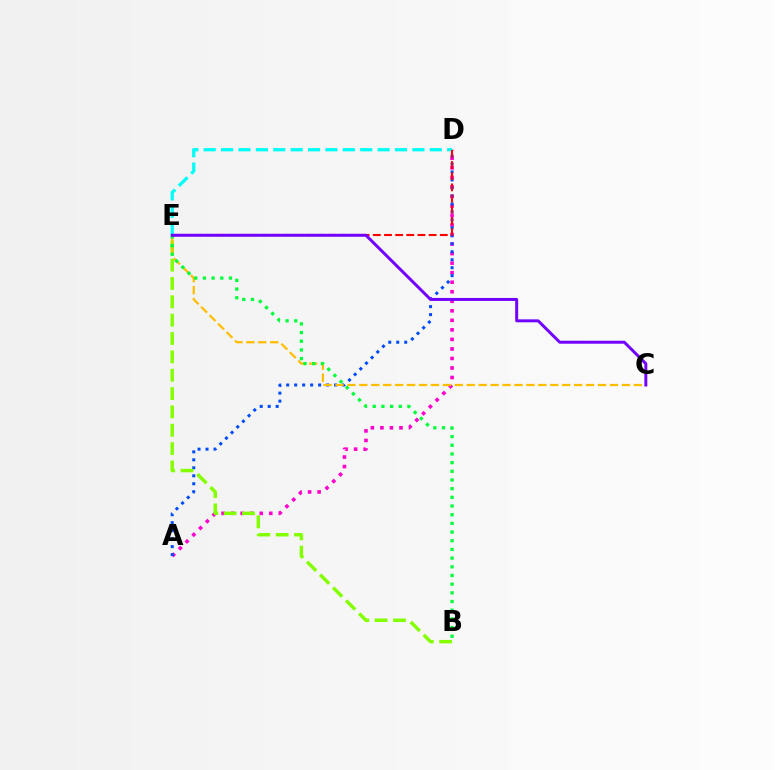{('A', 'D'): [{'color': '#ff00cf', 'line_style': 'dotted', 'thickness': 2.59}, {'color': '#004bff', 'line_style': 'dotted', 'thickness': 2.17}], ('B', 'E'): [{'color': '#84ff00', 'line_style': 'dashed', 'thickness': 2.49}, {'color': '#00ff39', 'line_style': 'dotted', 'thickness': 2.36}], ('C', 'E'): [{'color': '#ffbd00', 'line_style': 'dashed', 'thickness': 1.62}, {'color': '#7200ff', 'line_style': 'solid', 'thickness': 2.14}], ('D', 'E'): [{'color': '#00fff6', 'line_style': 'dashed', 'thickness': 2.36}, {'color': '#ff0000', 'line_style': 'dashed', 'thickness': 1.52}]}